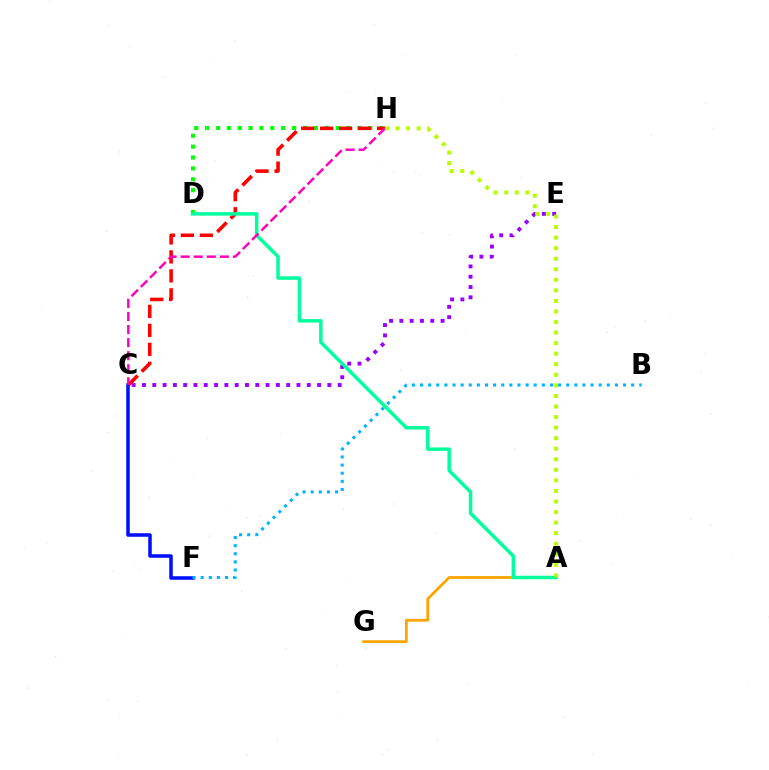{('D', 'H'): [{'color': '#08ff00', 'line_style': 'dotted', 'thickness': 2.96}], ('C', 'E'): [{'color': '#9b00ff', 'line_style': 'dotted', 'thickness': 2.8}], ('A', 'G'): [{'color': '#ffa500', 'line_style': 'solid', 'thickness': 2.0}], ('C', 'H'): [{'color': '#ff0000', 'line_style': 'dashed', 'thickness': 2.58}, {'color': '#ff00bd', 'line_style': 'dashed', 'thickness': 1.78}], ('C', 'F'): [{'color': '#0010ff', 'line_style': 'solid', 'thickness': 2.54}], ('A', 'D'): [{'color': '#00ff9d', 'line_style': 'solid', 'thickness': 2.51}], ('B', 'F'): [{'color': '#00b5ff', 'line_style': 'dotted', 'thickness': 2.21}], ('A', 'H'): [{'color': '#b3ff00', 'line_style': 'dotted', 'thickness': 2.87}]}